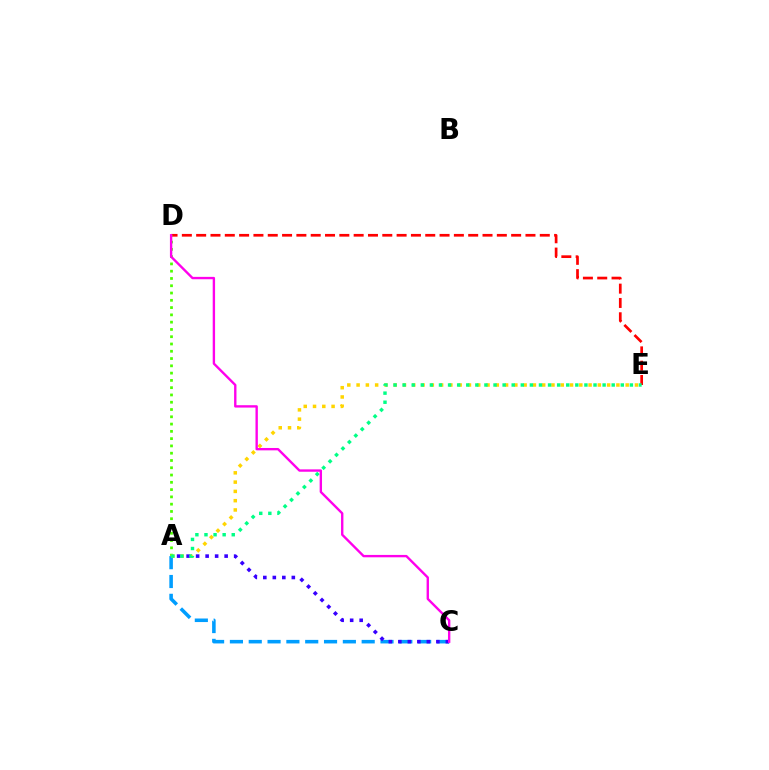{('D', 'E'): [{'color': '#ff0000', 'line_style': 'dashed', 'thickness': 1.95}], ('A', 'D'): [{'color': '#4fff00', 'line_style': 'dotted', 'thickness': 1.98}], ('A', 'C'): [{'color': '#009eff', 'line_style': 'dashed', 'thickness': 2.56}, {'color': '#3700ff', 'line_style': 'dotted', 'thickness': 2.58}], ('A', 'E'): [{'color': '#ffd500', 'line_style': 'dotted', 'thickness': 2.52}, {'color': '#00ff86', 'line_style': 'dotted', 'thickness': 2.47}], ('C', 'D'): [{'color': '#ff00ed', 'line_style': 'solid', 'thickness': 1.71}]}